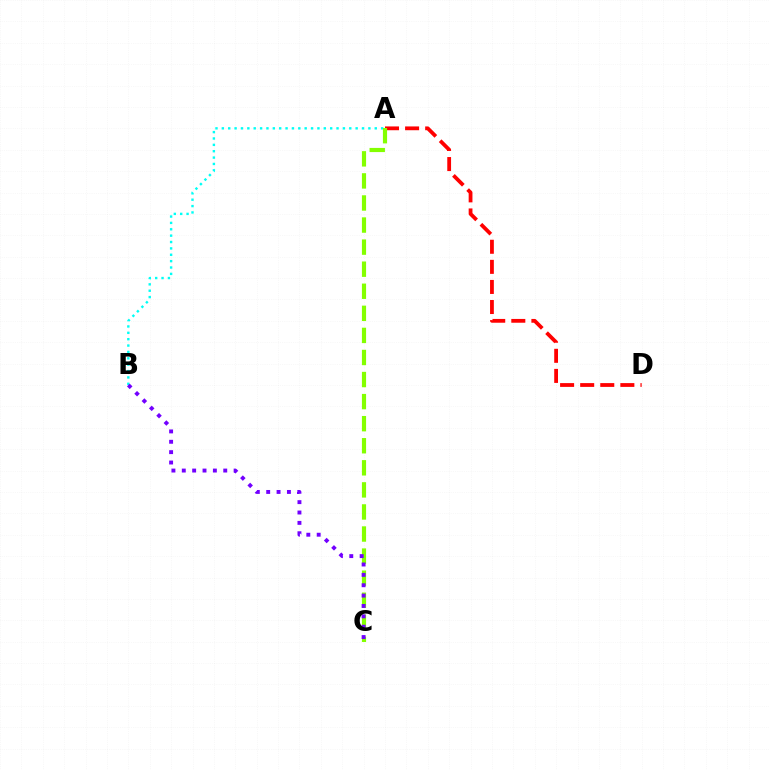{('A', 'B'): [{'color': '#00fff6', 'line_style': 'dotted', 'thickness': 1.73}], ('A', 'D'): [{'color': '#ff0000', 'line_style': 'dashed', 'thickness': 2.73}], ('A', 'C'): [{'color': '#84ff00', 'line_style': 'dashed', 'thickness': 3.0}], ('B', 'C'): [{'color': '#7200ff', 'line_style': 'dotted', 'thickness': 2.82}]}